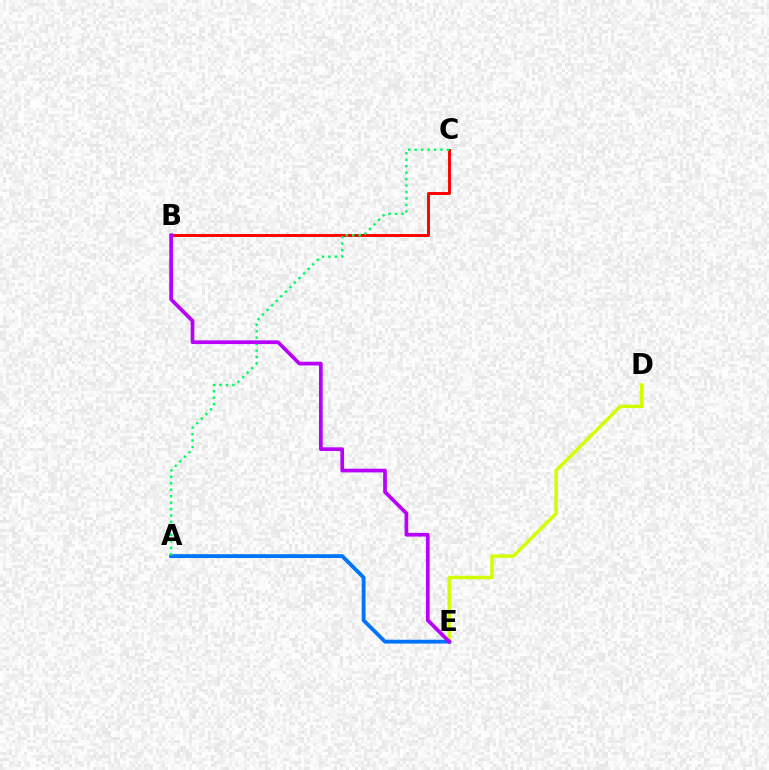{('D', 'E'): [{'color': '#d1ff00', 'line_style': 'solid', 'thickness': 2.46}], ('B', 'C'): [{'color': '#ff0000', 'line_style': 'solid', 'thickness': 2.11}], ('A', 'E'): [{'color': '#0074ff', 'line_style': 'solid', 'thickness': 2.75}], ('A', 'C'): [{'color': '#00ff5c', 'line_style': 'dotted', 'thickness': 1.75}], ('B', 'E'): [{'color': '#b900ff', 'line_style': 'solid', 'thickness': 2.67}]}